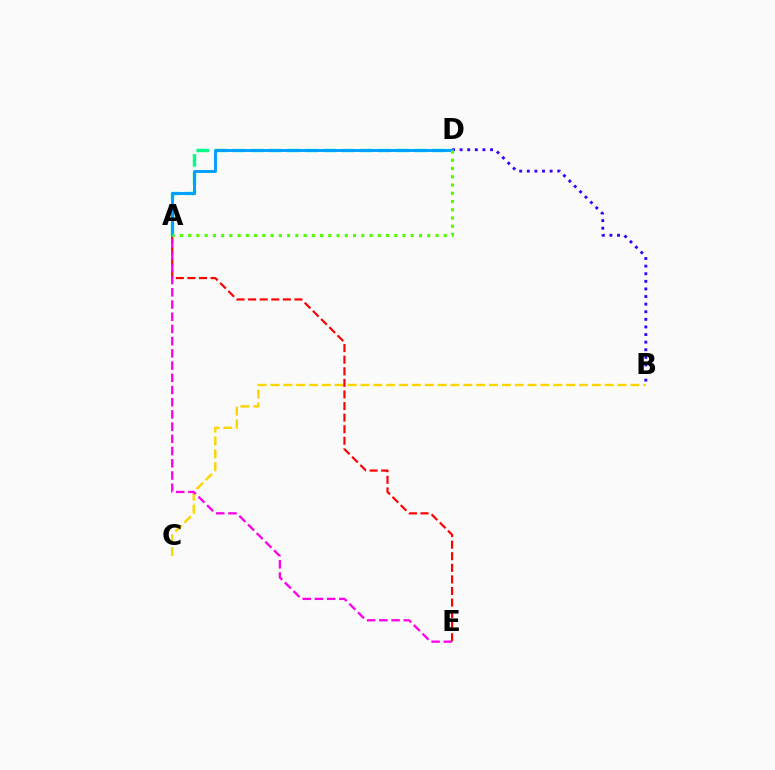{('B', 'C'): [{'color': '#ffd500', 'line_style': 'dashed', 'thickness': 1.75}], ('B', 'D'): [{'color': '#3700ff', 'line_style': 'dotted', 'thickness': 2.07}], ('A', 'E'): [{'color': '#ff0000', 'line_style': 'dashed', 'thickness': 1.57}, {'color': '#ff00ed', 'line_style': 'dashed', 'thickness': 1.66}], ('A', 'D'): [{'color': '#00ff86', 'line_style': 'dashed', 'thickness': 2.47}, {'color': '#009eff', 'line_style': 'solid', 'thickness': 2.08}, {'color': '#4fff00', 'line_style': 'dotted', 'thickness': 2.24}]}